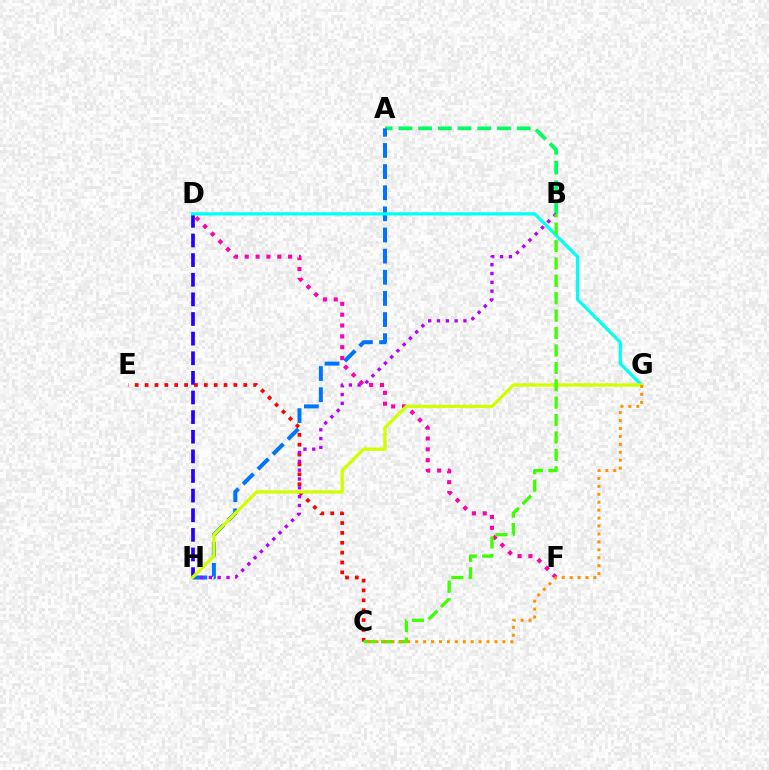{('A', 'B'): [{'color': '#00ff5c', 'line_style': 'dashed', 'thickness': 2.68}], ('D', 'F'): [{'color': '#ff00ac', 'line_style': 'dotted', 'thickness': 2.95}], ('A', 'H'): [{'color': '#0074ff', 'line_style': 'dashed', 'thickness': 2.87}], ('C', 'E'): [{'color': '#ff0000', 'line_style': 'dotted', 'thickness': 2.68}], ('D', 'H'): [{'color': '#2500ff', 'line_style': 'dashed', 'thickness': 2.67}], ('B', 'H'): [{'color': '#b900ff', 'line_style': 'dotted', 'thickness': 2.4}], ('D', 'G'): [{'color': '#00fff6', 'line_style': 'solid', 'thickness': 2.3}], ('G', 'H'): [{'color': '#d1ff00', 'line_style': 'solid', 'thickness': 2.37}], ('B', 'C'): [{'color': '#3dff00', 'line_style': 'dashed', 'thickness': 2.36}], ('C', 'G'): [{'color': '#ff9400', 'line_style': 'dotted', 'thickness': 2.15}]}